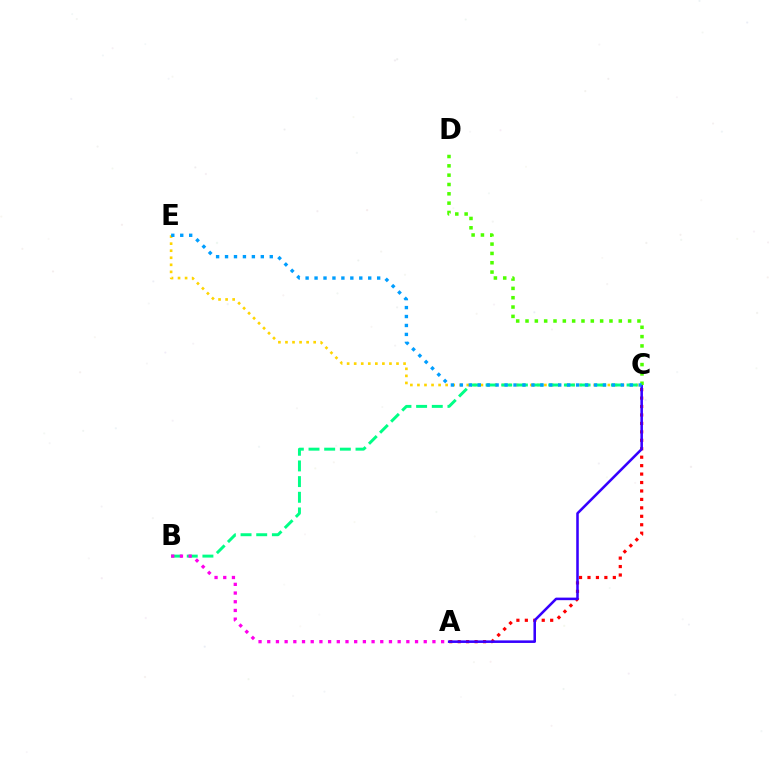{('A', 'C'): [{'color': '#ff0000', 'line_style': 'dotted', 'thickness': 2.29}, {'color': '#3700ff', 'line_style': 'solid', 'thickness': 1.84}], ('C', 'E'): [{'color': '#ffd500', 'line_style': 'dotted', 'thickness': 1.92}, {'color': '#009eff', 'line_style': 'dotted', 'thickness': 2.43}], ('B', 'C'): [{'color': '#00ff86', 'line_style': 'dashed', 'thickness': 2.13}], ('A', 'B'): [{'color': '#ff00ed', 'line_style': 'dotted', 'thickness': 2.36}], ('C', 'D'): [{'color': '#4fff00', 'line_style': 'dotted', 'thickness': 2.53}]}